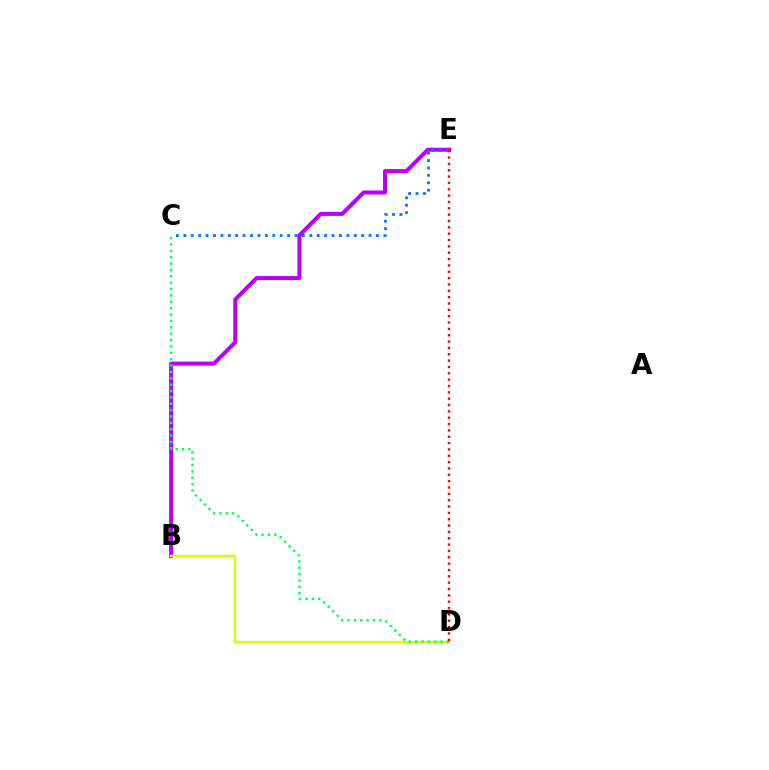{('B', 'E'): [{'color': '#b900ff', 'line_style': 'solid', 'thickness': 2.91}], ('C', 'E'): [{'color': '#0074ff', 'line_style': 'dotted', 'thickness': 2.01}], ('B', 'D'): [{'color': '#d1ff00', 'line_style': 'solid', 'thickness': 1.76}], ('C', 'D'): [{'color': '#00ff5c', 'line_style': 'dotted', 'thickness': 1.73}], ('D', 'E'): [{'color': '#ff0000', 'line_style': 'dotted', 'thickness': 1.72}]}